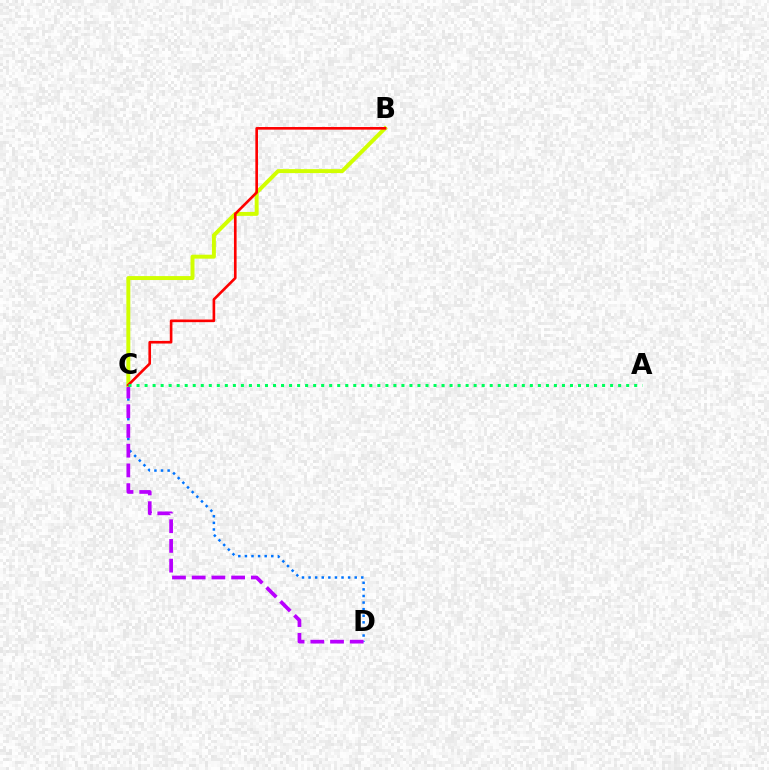{('C', 'D'): [{'color': '#0074ff', 'line_style': 'dotted', 'thickness': 1.79}, {'color': '#b900ff', 'line_style': 'dashed', 'thickness': 2.68}], ('B', 'C'): [{'color': '#d1ff00', 'line_style': 'solid', 'thickness': 2.85}, {'color': '#ff0000', 'line_style': 'solid', 'thickness': 1.9}], ('A', 'C'): [{'color': '#00ff5c', 'line_style': 'dotted', 'thickness': 2.18}]}